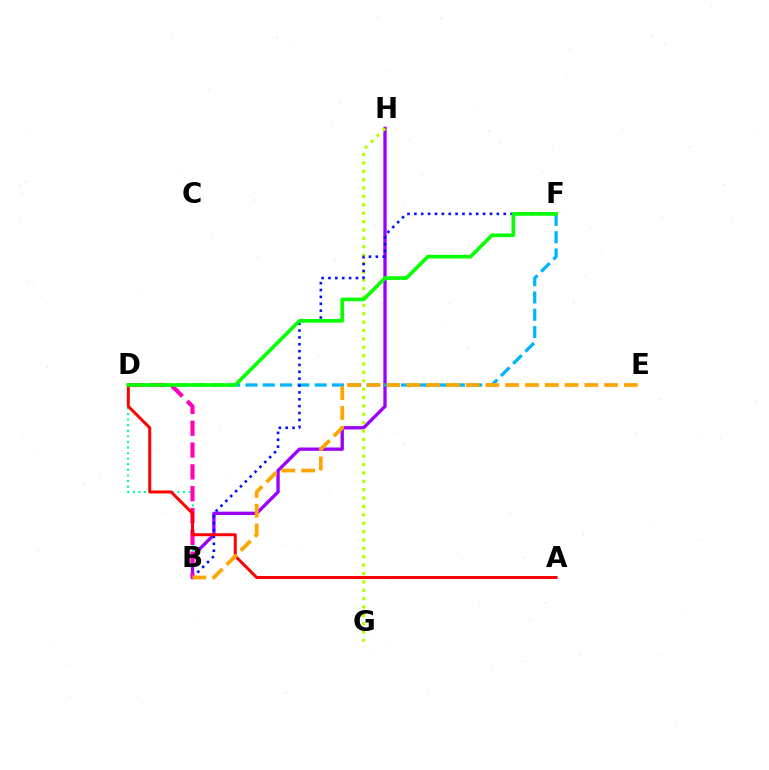{('B', 'D'): [{'color': '#00ff9d', 'line_style': 'dotted', 'thickness': 1.52}, {'color': '#ff00bd', 'line_style': 'dashed', 'thickness': 2.96}], ('B', 'H'): [{'color': '#9b00ff', 'line_style': 'solid', 'thickness': 2.4}], ('G', 'H'): [{'color': '#b3ff00', 'line_style': 'dotted', 'thickness': 2.28}], ('D', 'F'): [{'color': '#00b5ff', 'line_style': 'dashed', 'thickness': 2.35}, {'color': '#08ff00', 'line_style': 'solid', 'thickness': 2.62}], ('B', 'F'): [{'color': '#0010ff', 'line_style': 'dotted', 'thickness': 1.87}], ('A', 'D'): [{'color': '#ff0000', 'line_style': 'solid', 'thickness': 2.15}], ('B', 'E'): [{'color': '#ffa500', 'line_style': 'dashed', 'thickness': 2.69}]}